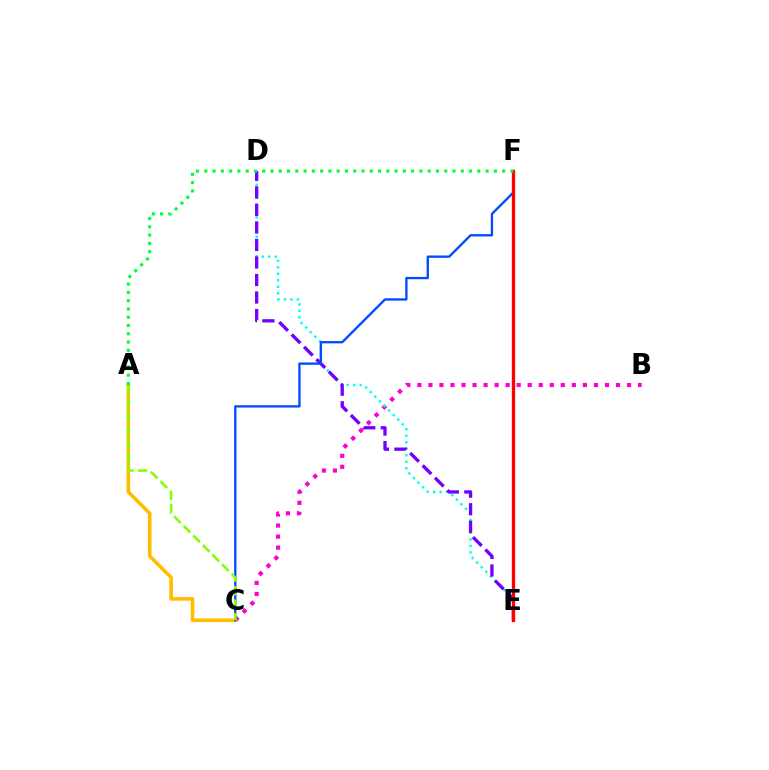{('B', 'C'): [{'color': '#ff00cf', 'line_style': 'dotted', 'thickness': 3.0}], ('D', 'E'): [{'color': '#00fff6', 'line_style': 'dotted', 'thickness': 1.76}, {'color': '#7200ff', 'line_style': 'dashed', 'thickness': 2.38}], ('A', 'C'): [{'color': '#ffbd00', 'line_style': 'solid', 'thickness': 2.59}, {'color': '#84ff00', 'line_style': 'dashed', 'thickness': 1.84}], ('C', 'F'): [{'color': '#004bff', 'line_style': 'solid', 'thickness': 1.67}], ('E', 'F'): [{'color': '#ff0000', 'line_style': 'solid', 'thickness': 2.39}], ('A', 'F'): [{'color': '#00ff39', 'line_style': 'dotted', 'thickness': 2.25}]}